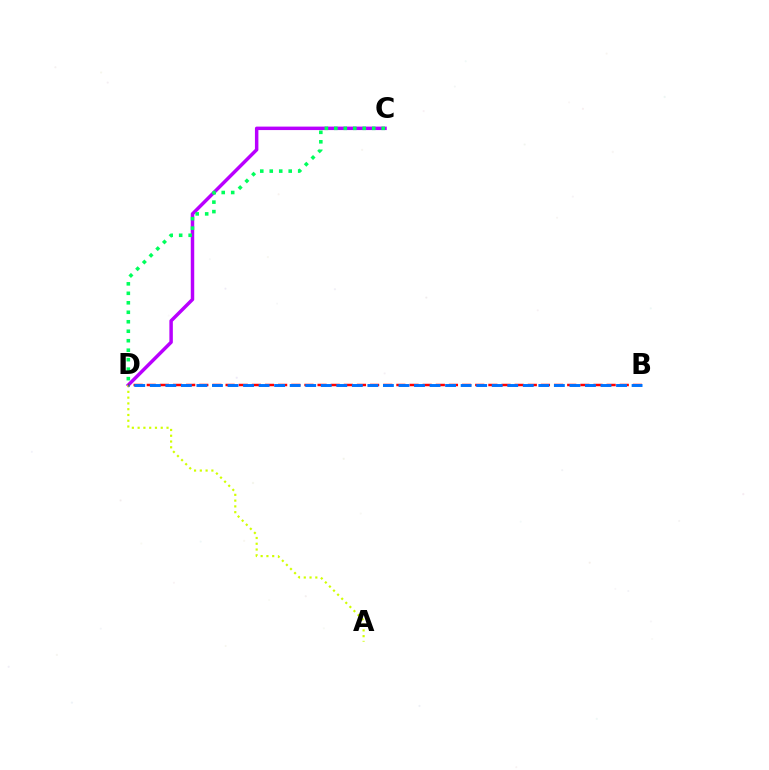{('C', 'D'): [{'color': '#b900ff', 'line_style': 'solid', 'thickness': 2.5}, {'color': '#00ff5c', 'line_style': 'dotted', 'thickness': 2.58}], ('A', 'D'): [{'color': '#d1ff00', 'line_style': 'dotted', 'thickness': 1.57}], ('B', 'D'): [{'color': '#ff0000', 'line_style': 'dashed', 'thickness': 1.78}, {'color': '#0074ff', 'line_style': 'dashed', 'thickness': 2.11}]}